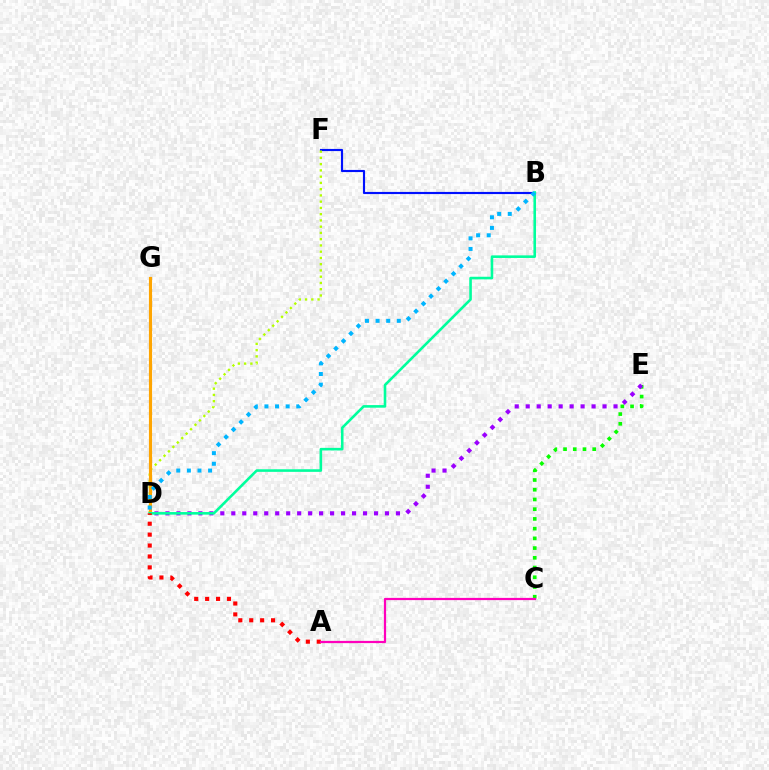{('B', 'F'): [{'color': '#0010ff', 'line_style': 'solid', 'thickness': 1.55}], ('C', 'E'): [{'color': '#08ff00', 'line_style': 'dotted', 'thickness': 2.64}], ('D', 'F'): [{'color': '#b3ff00', 'line_style': 'dotted', 'thickness': 1.7}], ('D', 'G'): [{'color': '#ffa500', 'line_style': 'solid', 'thickness': 2.27}], ('D', 'E'): [{'color': '#9b00ff', 'line_style': 'dotted', 'thickness': 2.98}], ('B', 'D'): [{'color': '#00ff9d', 'line_style': 'solid', 'thickness': 1.87}, {'color': '#00b5ff', 'line_style': 'dotted', 'thickness': 2.88}], ('A', 'D'): [{'color': '#ff0000', 'line_style': 'dotted', 'thickness': 2.97}], ('A', 'C'): [{'color': '#ff00bd', 'line_style': 'solid', 'thickness': 1.6}]}